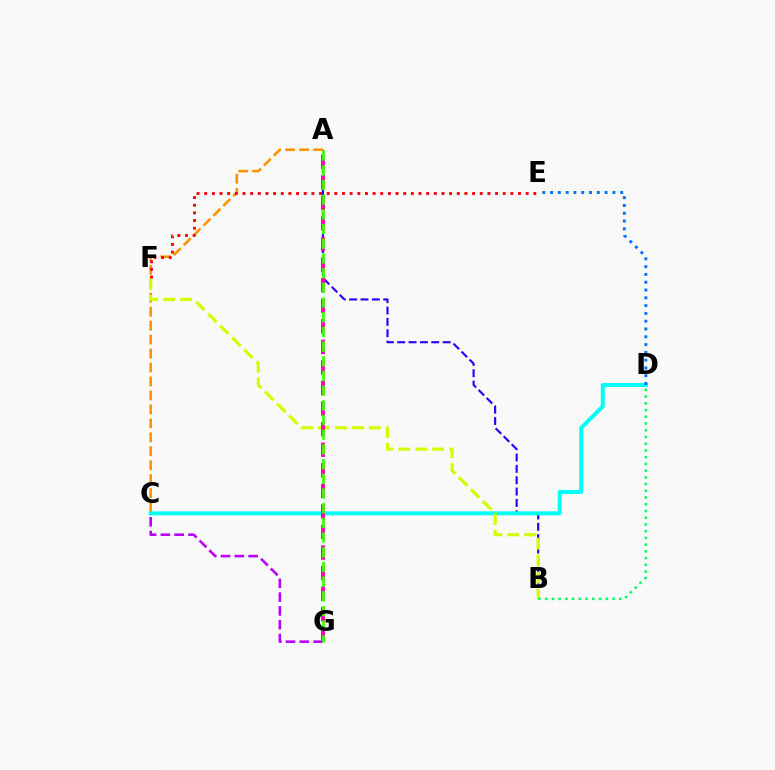{('C', 'G'): [{'color': '#b900ff', 'line_style': 'dashed', 'thickness': 1.87}], ('A', 'B'): [{'color': '#2500ff', 'line_style': 'dashed', 'thickness': 1.54}], ('A', 'C'): [{'color': '#ff9400', 'line_style': 'dashed', 'thickness': 1.9}], ('C', 'D'): [{'color': '#00fff6', 'line_style': 'solid', 'thickness': 2.86}], ('B', 'F'): [{'color': '#d1ff00', 'line_style': 'dashed', 'thickness': 2.3}], ('A', 'G'): [{'color': '#ff00ac', 'line_style': 'dashed', 'thickness': 2.79}, {'color': '#3dff00', 'line_style': 'dashed', 'thickness': 2.0}], ('D', 'E'): [{'color': '#0074ff', 'line_style': 'dotted', 'thickness': 2.12}], ('E', 'F'): [{'color': '#ff0000', 'line_style': 'dotted', 'thickness': 2.08}], ('B', 'D'): [{'color': '#00ff5c', 'line_style': 'dotted', 'thickness': 1.83}]}